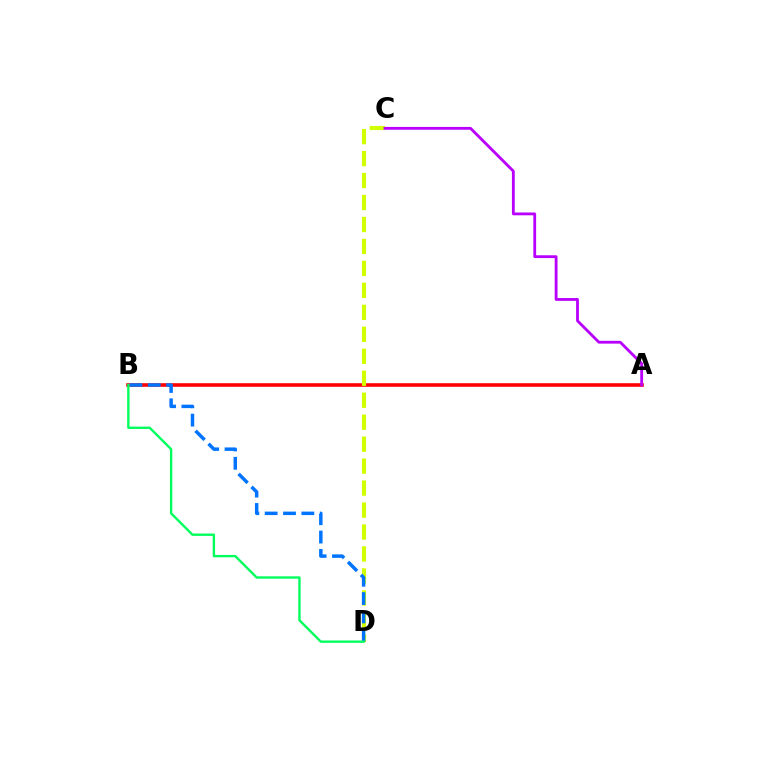{('A', 'B'): [{'color': '#ff0000', 'line_style': 'solid', 'thickness': 2.58}], ('C', 'D'): [{'color': '#d1ff00', 'line_style': 'dashed', 'thickness': 2.98}], ('B', 'D'): [{'color': '#0074ff', 'line_style': 'dashed', 'thickness': 2.49}, {'color': '#00ff5c', 'line_style': 'solid', 'thickness': 1.71}], ('A', 'C'): [{'color': '#b900ff', 'line_style': 'solid', 'thickness': 2.03}]}